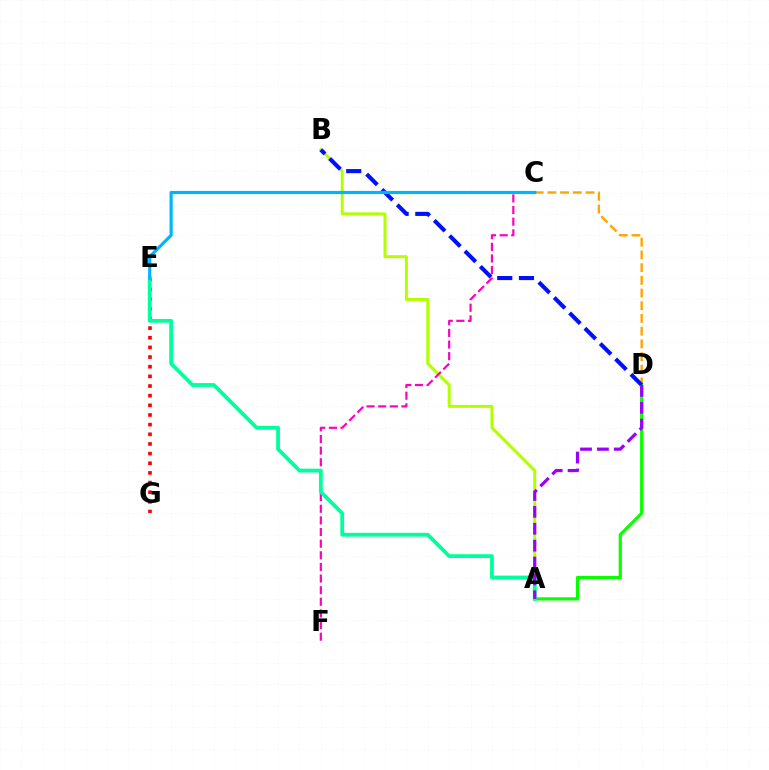{('A', 'B'): [{'color': '#b3ff00', 'line_style': 'solid', 'thickness': 2.15}], ('C', 'D'): [{'color': '#ffa500', 'line_style': 'dashed', 'thickness': 1.73}], ('E', 'G'): [{'color': '#ff0000', 'line_style': 'dotted', 'thickness': 2.62}], ('C', 'F'): [{'color': '#ff00bd', 'line_style': 'dashed', 'thickness': 1.58}], ('A', 'D'): [{'color': '#08ff00', 'line_style': 'solid', 'thickness': 2.28}, {'color': '#9b00ff', 'line_style': 'dashed', 'thickness': 2.3}], ('B', 'D'): [{'color': '#0010ff', 'line_style': 'dashed', 'thickness': 2.95}], ('A', 'E'): [{'color': '#00ff9d', 'line_style': 'solid', 'thickness': 2.73}], ('C', 'E'): [{'color': '#00b5ff', 'line_style': 'solid', 'thickness': 2.29}]}